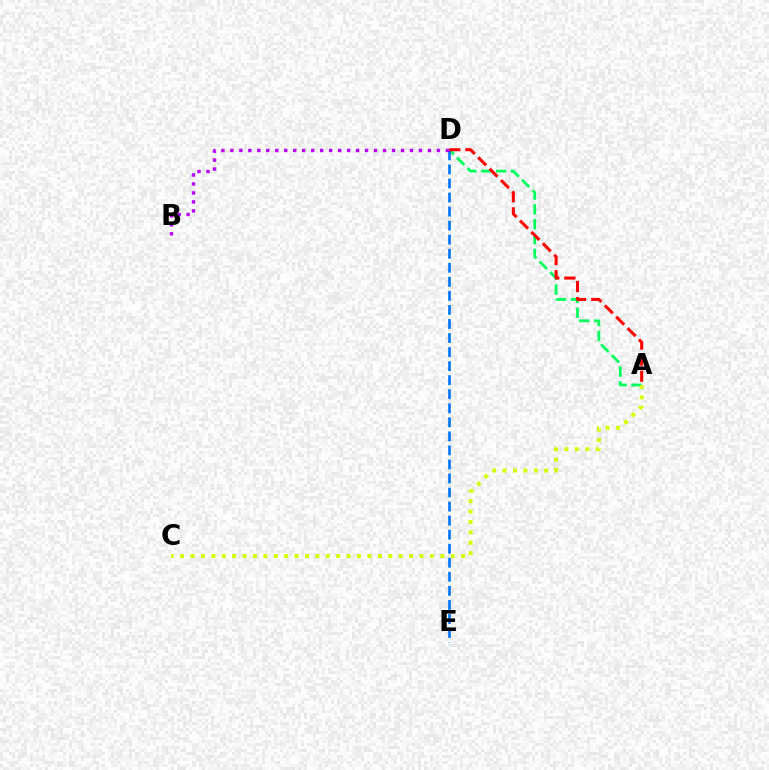{('A', 'D'): [{'color': '#00ff5c', 'line_style': 'dashed', 'thickness': 2.02}, {'color': '#ff0000', 'line_style': 'dashed', 'thickness': 2.19}], ('A', 'C'): [{'color': '#d1ff00', 'line_style': 'dotted', 'thickness': 2.83}], ('D', 'E'): [{'color': '#0074ff', 'line_style': 'dashed', 'thickness': 1.91}], ('B', 'D'): [{'color': '#b900ff', 'line_style': 'dotted', 'thickness': 2.44}]}